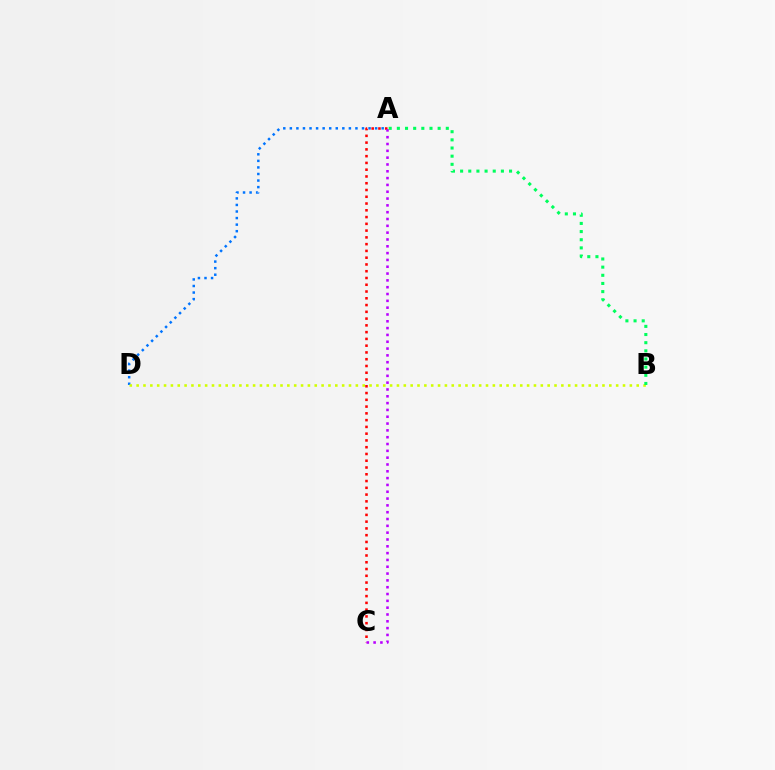{('A', 'C'): [{'color': '#ff0000', 'line_style': 'dotted', 'thickness': 1.84}, {'color': '#b900ff', 'line_style': 'dotted', 'thickness': 1.85}], ('A', 'D'): [{'color': '#0074ff', 'line_style': 'dotted', 'thickness': 1.78}], ('B', 'D'): [{'color': '#d1ff00', 'line_style': 'dotted', 'thickness': 1.86}], ('A', 'B'): [{'color': '#00ff5c', 'line_style': 'dotted', 'thickness': 2.22}]}